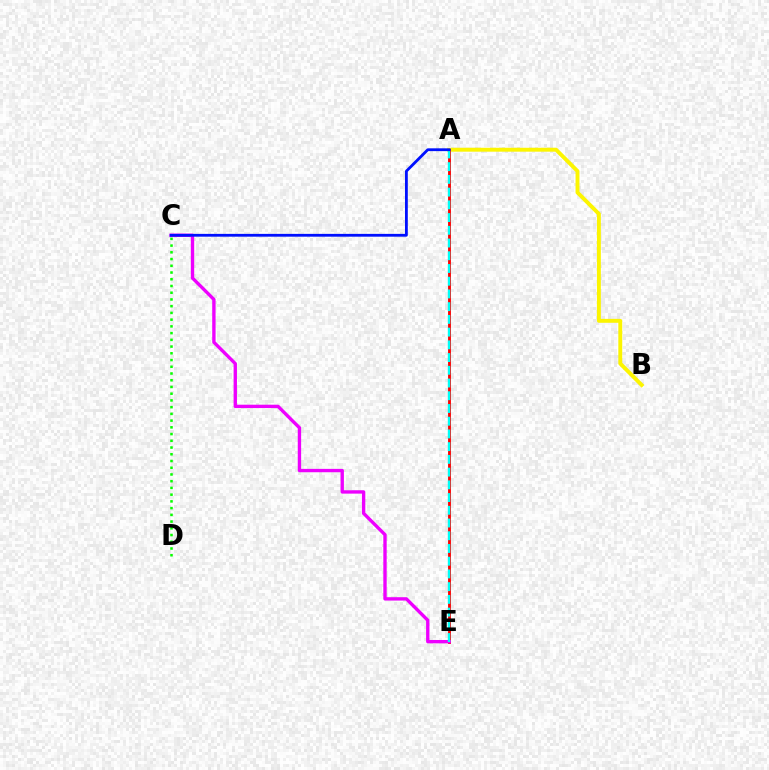{('A', 'B'): [{'color': '#fcf500', 'line_style': 'solid', 'thickness': 2.82}], ('A', 'E'): [{'color': '#ff0000', 'line_style': 'solid', 'thickness': 2.05}, {'color': '#00fff6', 'line_style': 'dashed', 'thickness': 1.73}], ('C', 'E'): [{'color': '#ee00ff', 'line_style': 'solid', 'thickness': 2.42}], ('A', 'C'): [{'color': '#0010ff', 'line_style': 'solid', 'thickness': 2.02}], ('C', 'D'): [{'color': '#08ff00', 'line_style': 'dotted', 'thickness': 1.83}]}